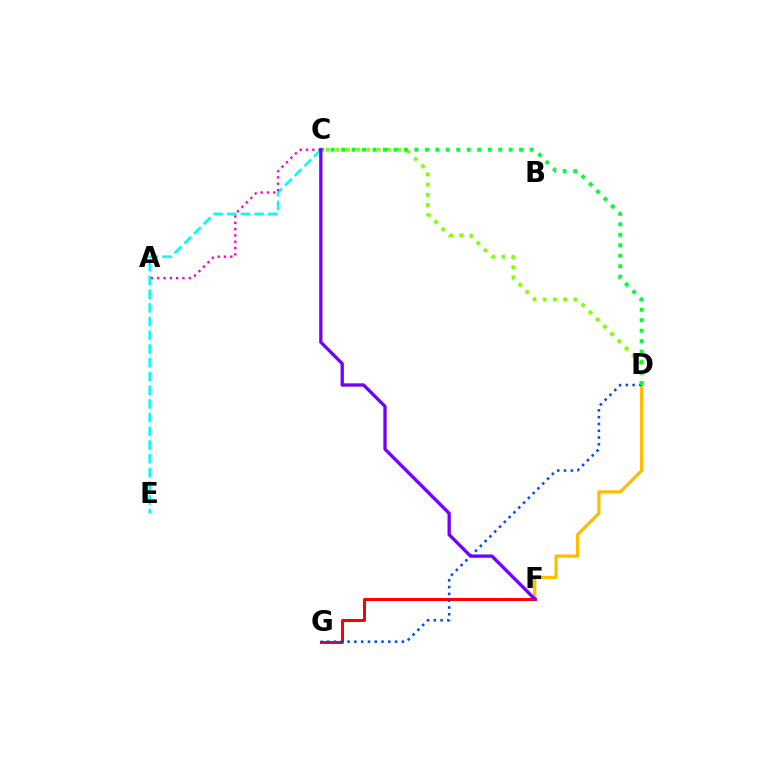{('C', 'E'): [{'color': '#00fff6', 'line_style': 'dashed', 'thickness': 1.86}], ('C', 'D'): [{'color': '#84ff00', 'line_style': 'dotted', 'thickness': 2.78}, {'color': '#00ff39', 'line_style': 'dotted', 'thickness': 2.85}], ('D', 'F'): [{'color': '#ffbd00', 'line_style': 'solid', 'thickness': 2.35}], ('F', 'G'): [{'color': '#ff0000', 'line_style': 'solid', 'thickness': 2.15}], ('D', 'G'): [{'color': '#004bff', 'line_style': 'dotted', 'thickness': 1.85}], ('A', 'C'): [{'color': '#ff00cf', 'line_style': 'dotted', 'thickness': 1.71}], ('C', 'F'): [{'color': '#7200ff', 'line_style': 'solid', 'thickness': 2.38}]}